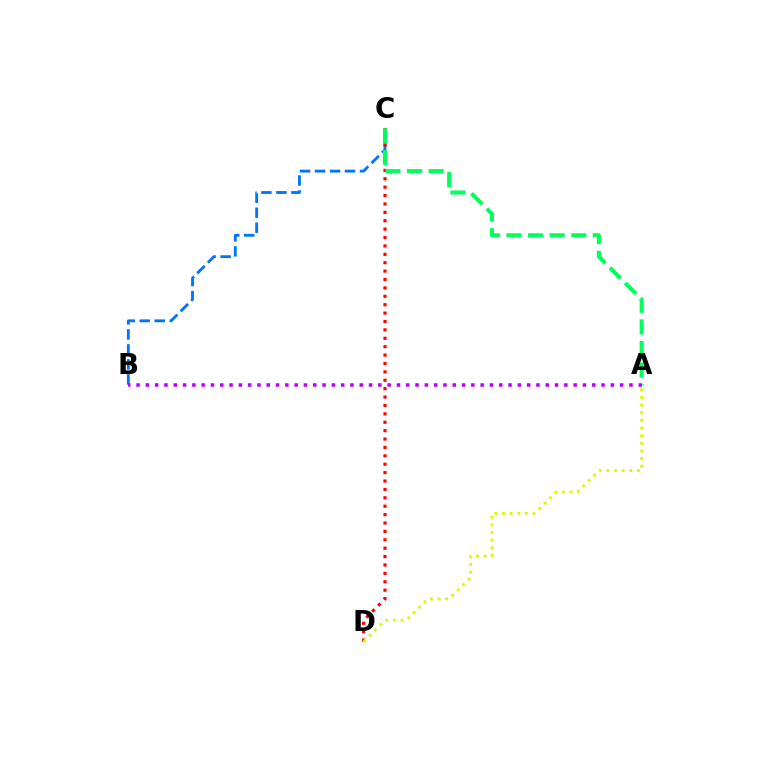{('B', 'C'): [{'color': '#0074ff', 'line_style': 'dashed', 'thickness': 2.04}], ('C', 'D'): [{'color': '#ff0000', 'line_style': 'dotted', 'thickness': 2.28}], ('A', 'C'): [{'color': '#00ff5c', 'line_style': 'dashed', 'thickness': 2.93}], ('A', 'D'): [{'color': '#d1ff00', 'line_style': 'dotted', 'thickness': 2.07}], ('A', 'B'): [{'color': '#b900ff', 'line_style': 'dotted', 'thickness': 2.53}]}